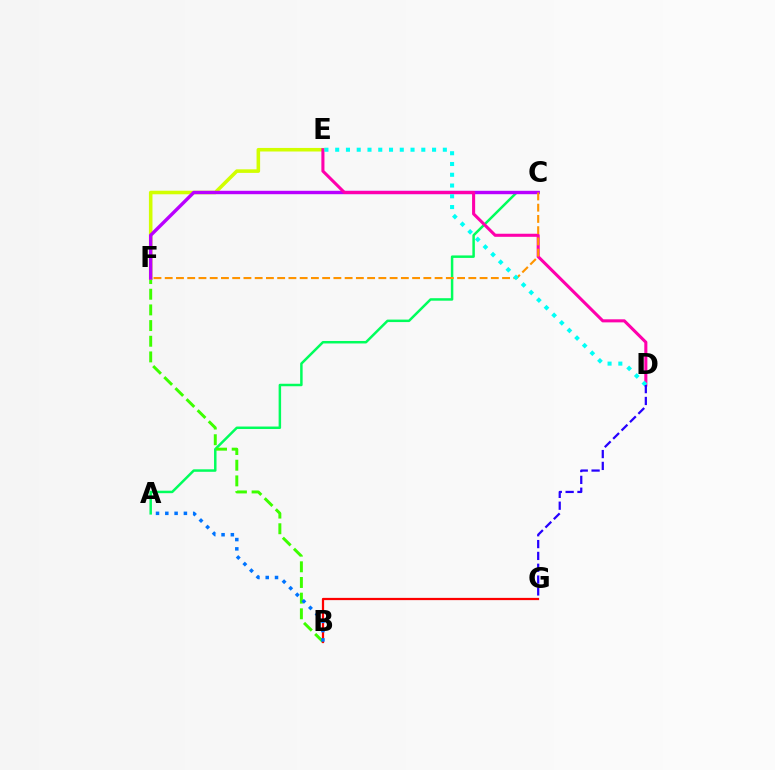{('A', 'C'): [{'color': '#00ff5c', 'line_style': 'solid', 'thickness': 1.79}], ('B', 'F'): [{'color': '#3dff00', 'line_style': 'dashed', 'thickness': 2.13}], ('E', 'F'): [{'color': '#d1ff00', 'line_style': 'solid', 'thickness': 2.56}], ('C', 'F'): [{'color': '#b900ff', 'line_style': 'solid', 'thickness': 2.45}, {'color': '#ff9400', 'line_style': 'dashed', 'thickness': 1.53}], ('B', 'G'): [{'color': '#ff0000', 'line_style': 'solid', 'thickness': 1.61}], ('A', 'B'): [{'color': '#0074ff', 'line_style': 'dotted', 'thickness': 2.53}], ('D', 'E'): [{'color': '#ff00ac', 'line_style': 'solid', 'thickness': 2.21}, {'color': '#00fff6', 'line_style': 'dotted', 'thickness': 2.92}], ('D', 'G'): [{'color': '#2500ff', 'line_style': 'dashed', 'thickness': 1.61}]}